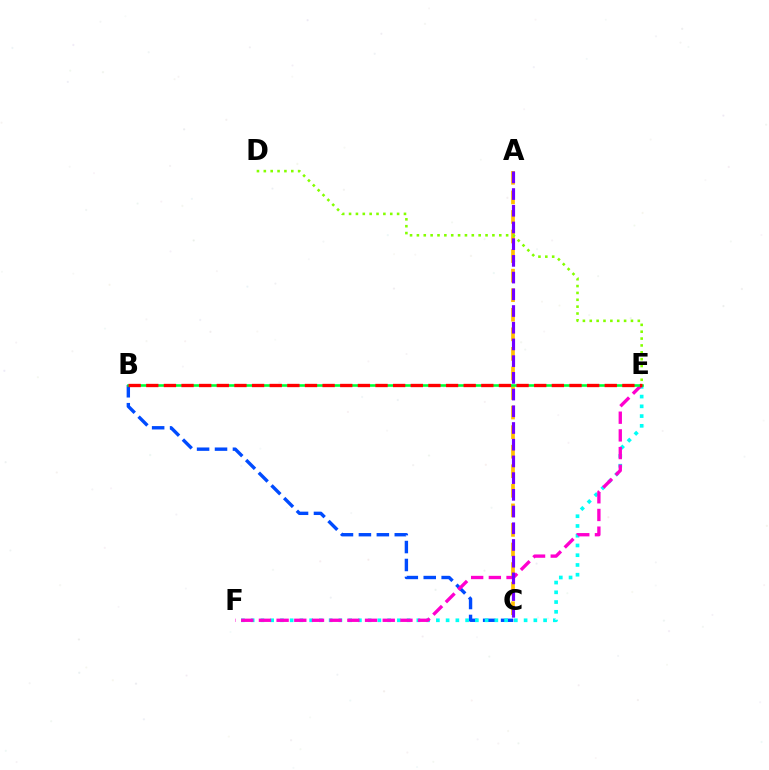{('B', 'C'): [{'color': '#004bff', 'line_style': 'dashed', 'thickness': 2.44}], ('E', 'F'): [{'color': '#00fff6', 'line_style': 'dotted', 'thickness': 2.65}, {'color': '#ff00cf', 'line_style': 'dashed', 'thickness': 2.4}], ('A', 'C'): [{'color': '#ffbd00', 'line_style': 'dashed', 'thickness': 2.66}, {'color': '#7200ff', 'line_style': 'dashed', 'thickness': 2.27}], ('B', 'E'): [{'color': '#00ff39', 'line_style': 'solid', 'thickness': 1.87}, {'color': '#ff0000', 'line_style': 'dashed', 'thickness': 2.4}], ('D', 'E'): [{'color': '#84ff00', 'line_style': 'dotted', 'thickness': 1.86}]}